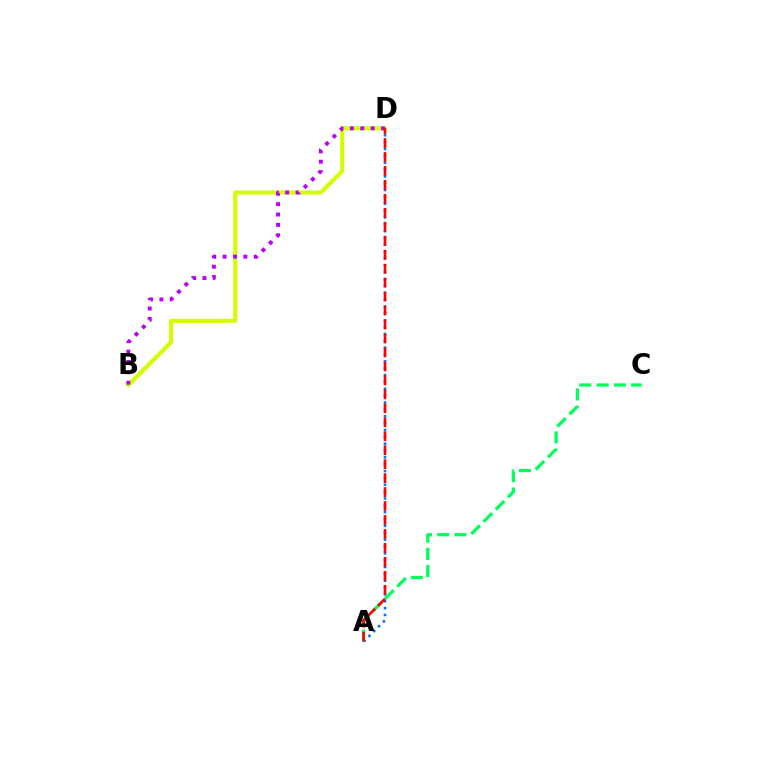{('A', 'D'): [{'color': '#0074ff', 'line_style': 'dotted', 'thickness': 1.86}, {'color': '#ff0000', 'line_style': 'dashed', 'thickness': 1.9}], ('A', 'C'): [{'color': '#00ff5c', 'line_style': 'dashed', 'thickness': 2.35}], ('B', 'D'): [{'color': '#d1ff00', 'line_style': 'solid', 'thickness': 2.93}, {'color': '#b900ff', 'line_style': 'dotted', 'thickness': 2.82}]}